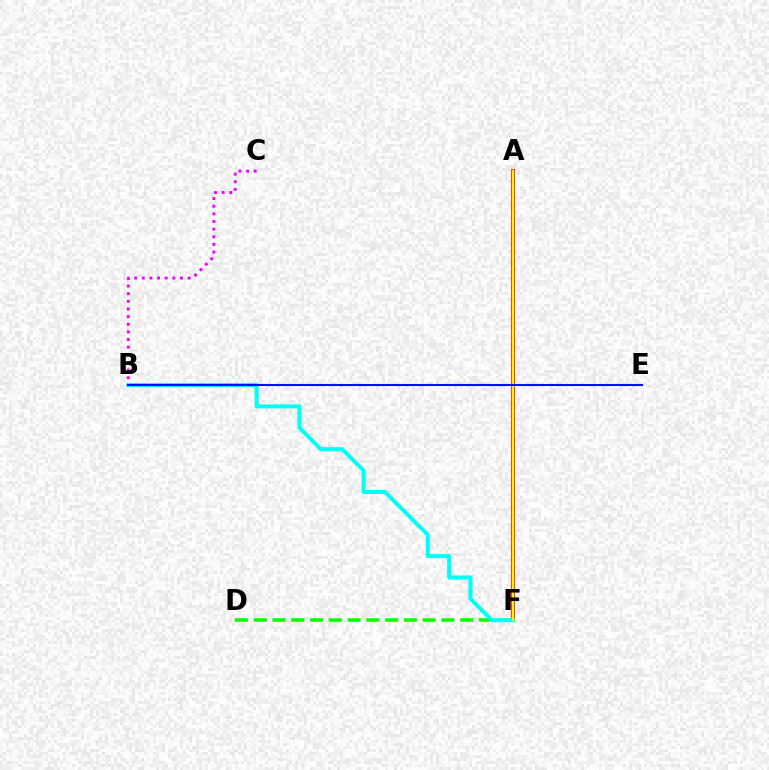{('A', 'F'): [{'color': '#ff0000', 'line_style': 'solid', 'thickness': 2.74}, {'color': '#fcf500', 'line_style': 'solid', 'thickness': 1.74}], ('D', 'F'): [{'color': '#08ff00', 'line_style': 'dashed', 'thickness': 2.55}], ('B', 'C'): [{'color': '#ee00ff', 'line_style': 'dotted', 'thickness': 2.08}], ('B', 'F'): [{'color': '#00fff6', 'line_style': 'solid', 'thickness': 2.89}], ('B', 'E'): [{'color': '#0010ff', 'line_style': 'solid', 'thickness': 1.5}]}